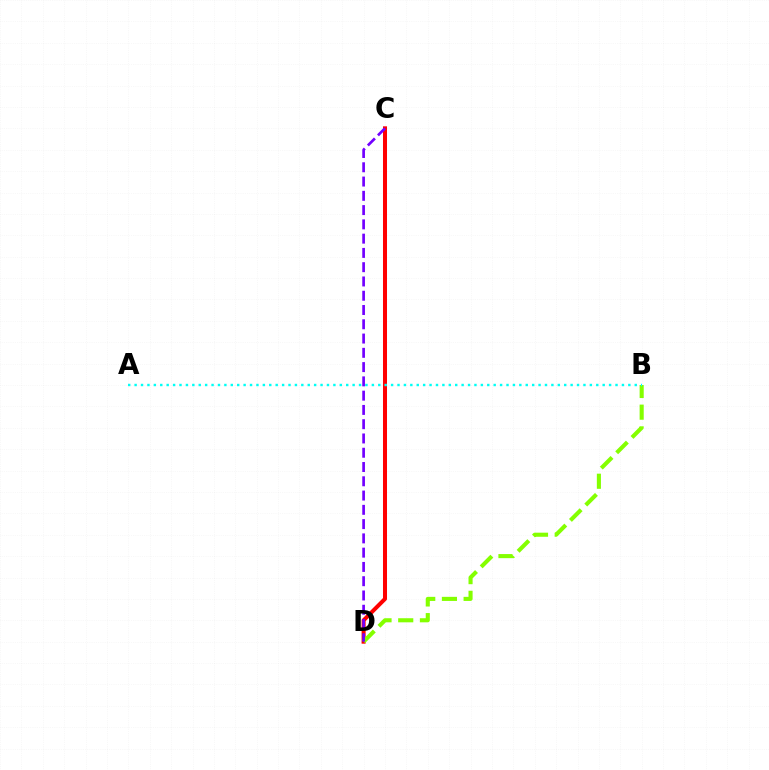{('C', 'D'): [{'color': '#ff0000', 'line_style': 'solid', 'thickness': 2.9}, {'color': '#7200ff', 'line_style': 'dashed', 'thickness': 1.94}], ('B', 'D'): [{'color': '#84ff00', 'line_style': 'dashed', 'thickness': 2.95}], ('A', 'B'): [{'color': '#00fff6', 'line_style': 'dotted', 'thickness': 1.74}]}